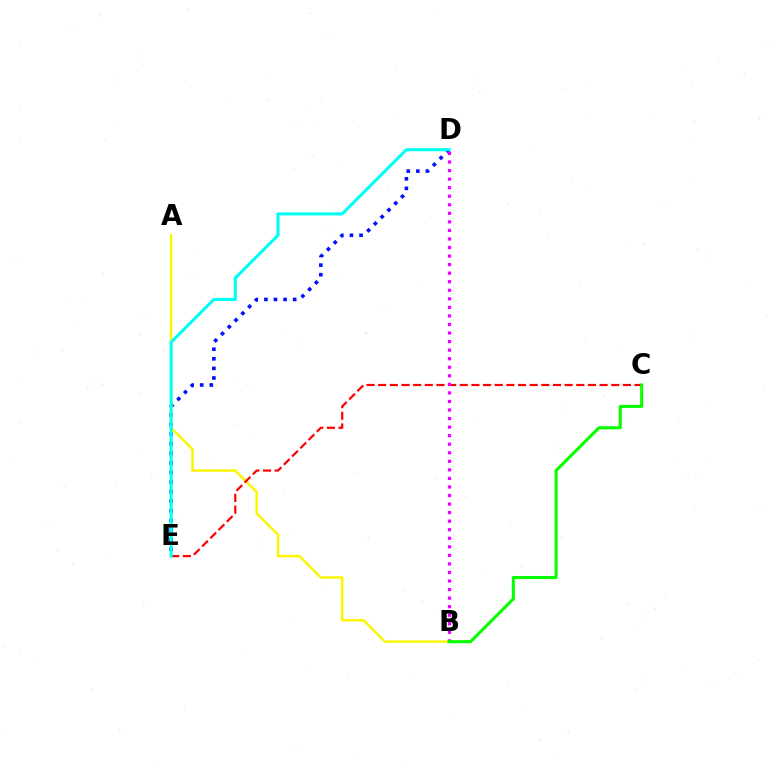{('D', 'E'): [{'color': '#0010ff', 'line_style': 'dotted', 'thickness': 2.61}, {'color': '#00fff6', 'line_style': 'solid', 'thickness': 2.22}], ('A', 'B'): [{'color': '#fcf500', 'line_style': 'solid', 'thickness': 1.78}], ('C', 'E'): [{'color': '#ff0000', 'line_style': 'dashed', 'thickness': 1.58}], ('B', 'D'): [{'color': '#ee00ff', 'line_style': 'dotted', 'thickness': 2.32}], ('B', 'C'): [{'color': '#08ff00', 'line_style': 'solid', 'thickness': 2.21}]}